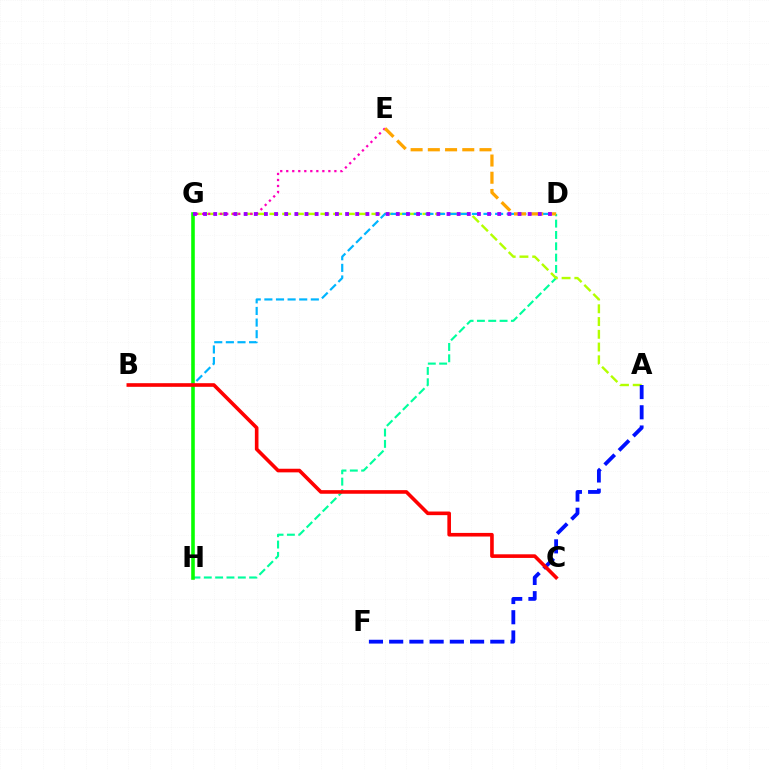{('D', 'H'): [{'color': '#00ff9d', 'line_style': 'dashed', 'thickness': 1.54}], ('A', 'G'): [{'color': '#b3ff00', 'line_style': 'dashed', 'thickness': 1.73}], ('G', 'H'): [{'color': '#08ff00', 'line_style': 'solid', 'thickness': 2.58}], ('B', 'D'): [{'color': '#00b5ff', 'line_style': 'dashed', 'thickness': 1.58}], ('E', 'G'): [{'color': '#ff00bd', 'line_style': 'dotted', 'thickness': 1.64}], ('D', 'E'): [{'color': '#ffa500', 'line_style': 'dashed', 'thickness': 2.34}], ('D', 'G'): [{'color': '#9b00ff', 'line_style': 'dotted', 'thickness': 2.76}], ('A', 'F'): [{'color': '#0010ff', 'line_style': 'dashed', 'thickness': 2.75}], ('B', 'C'): [{'color': '#ff0000', 'line_style': 'solid', 'thickness': 2.6}]}